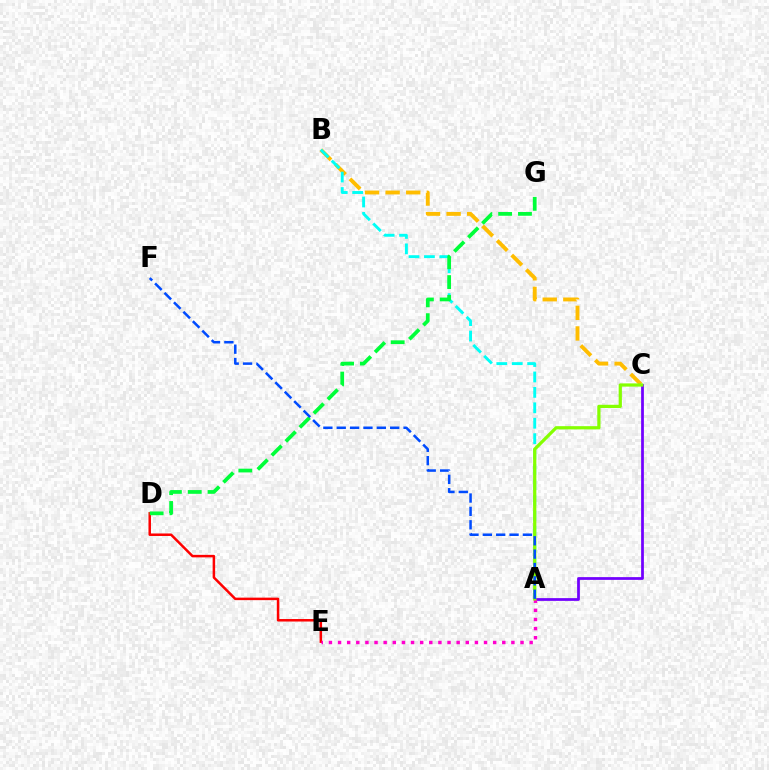{('A', 'C'): [{'color': '#7200ff', 'line_style': 'solid', 'thickness': 1.98}, {'color': '#84ff00', 'line_style': 'solid', 'thickness': 2.32}], ('B', 'C'): [{'color': '#ffbd00', 'line_style': 'dashed', 'thickness': 2.8}], ('D', 'E'): [{'color': '#ff0000', 'line_style': 'solid', 'thickness': 1.8}], ('A', 'E'): [{'color': '#ff00cf', 'line_style': 'dotted', 'thickness': 2.48}], ('A', 'B'): [{'color': '#00fff6', 'line_style': 'dashed', 'thickness': 2.1}], ('D', 'G'): [{'color': '#00ff39', 'line_style': 'dashed', 'thickness': 2.69}], ('A', 'F'): [{'color': '#004bff', 'line_style': 'dashed', 'thickness': 1.82}]}